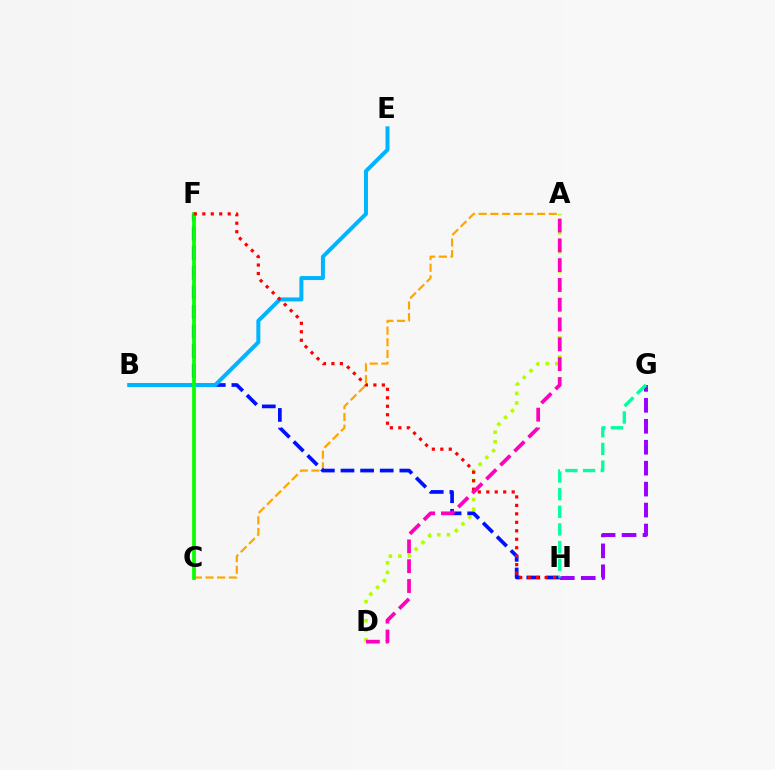{('G', 'H'): [{'color': '#9b00ff', 'line_style': 'dashed', 'thickness': 2.85}, {'color': '#00ff9d', 'line_style': 'dashed', 'thickness': 2.4}], ('A', 'D'): [{'color': '#b3ff00', 'line_style': 'dotted', 'thickness': 2.6}, {'color': '#ff00bd', 'line_style': 'dashed', 'thickness': 2.69}], ('A', 'C'): [{'color': '#ffa500', 'line_style': 'dashed', 'thickness': 1.59}], ('F', 'H'): [{'color': '#0010ff', 'line_style': 'dashed', 'thickness': 2.66}, {'color': '#ff0000', 'line_style': 'dotted', 'thickness': 2.3}], ('B', 'E'): [{'color': '#00b5ff', 'line_style': 'solid', 'thickness': 2.88}], ('C', 'F'): [{'color': '#08ff00', 'line_style': 'solid', 'thickness': 2.7}]}